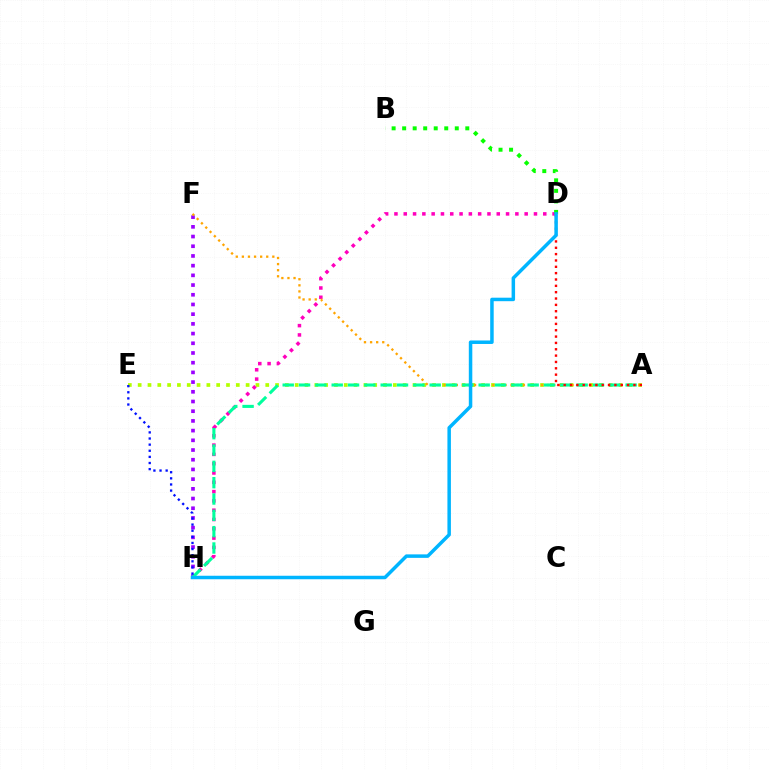{('F', 'H'): [{'color': '#9b00ff', 'line_style': 'dotted', 'thickness': 2.64}], ('A', 'E'): [{'color': '#b3ff00', 'line_style': 'dotted', 'thickness': 2.67}], ('D', 'H'): [{'color': '#ff00bd', 'line_style': 'dotted', 'thickness': 2.53}, {'color': '#00b5ff', 'line_style': 'solid', 'thickness': 2.51}], ('A', 'F'): [{'color': '#ffa500', 'line_style': 'dotted', 'thickness': 1.65}], ('A', 'H'): [{'color': '#00ff9d', 'line_style': 'dashed', 'thickness': 2.22}], ('B', 'D'): [{'color': '#08ff00', 'line_style': 'dotted', 'thickness': 2.86}], ('A', 'D'): [{'color': '#ff0000', 'line_style': 'dotted', 'thickness': 1.72}], ('E', 'H'): [{'color': '#0010ff', 'line_style': 'dotted', 'thickness': 1.66}]}